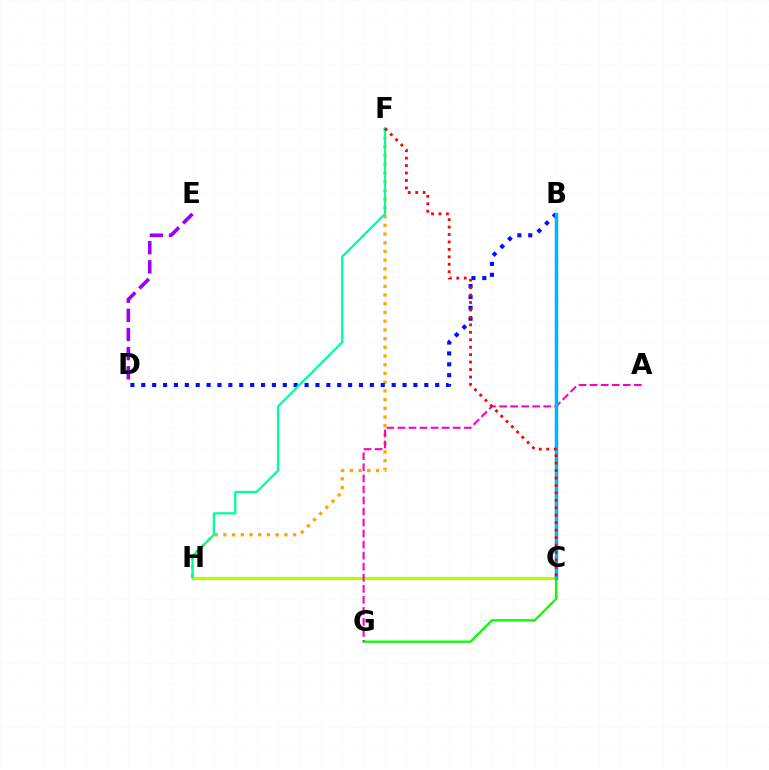{('F', 'H'): [{'color': '#ffa500', 'line_style': 'dotted', 'thickness': 2.37}, {'color': '#00ff9d', 'line_style': 'solid', 'thickness': 1.64}], ('C', 'G'): [{'color': '#08ff00', 'line_style': 'solid', 'thickness': 1.64}], ('C', 'H'): [{'color': '#b3ff00', 'line_style': 'solid', 'thickness': 2.31}], ('B', 'D'): [{'color': '#0010ff', 'line_style': 'dotted', 'thickness': 2.96}], ('A', 'G'): [{'color': '#ff00bd', 'line_style': 'dashed', 'thickness': 1.5}], ('B', 'C'): [{'color': '#00b5ff', 'line_style': 'solid', 'thickness': 2.52}], ('D', 'E'): [{'color': '#9b00ff', 'line_style': 'dashed', 'thickness': 2.6}], ('C', 'F'): [{'color': '#ff0000', 'line_style': 'dotted', 'thickness': 2.02}]}